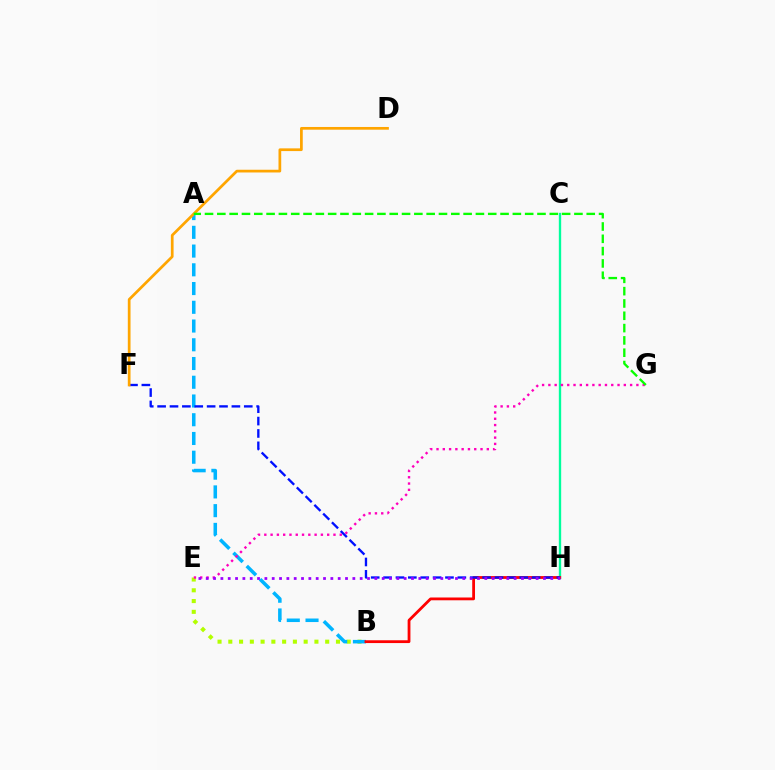{('C', 'H'): [{'color': '#00ff9d', 'line_style': 'solid', 'thickness': 1.69}], ('B', 'E'): [{'color': '#b3ff00', 'line_style': 'dotted', 'thickness': 2.92}], ('A', 'B'): [{'color': '#00b5ff', 'line_style': 'dashed', 'thickness': 2.55}], ('B', 'H'): [{'color': '#ff0000', 'line_style': 'solid', 'thickness': 2.01}], ('F', 'H'): [{'color': '#0010ff', 'line_style': 'dashed', 'thickness': 1.68}], ('E', 'G'): [{'color': '#ff00bd', 'line_style': 'dotted', 'thickness': 1.71}], ('E', 'H'): [{'color': '#9b00ff', 'line_style': 'dotted', 'thickness': 1.99}], ('D', 'F'): [{'color': '#ffa500', 'line_style': 'solid', 'thickness': 1.96}], ('A', 'G'): [{'color': '#08ff00', 'line_style': 'dashed', 'thickness': 1.67}]}